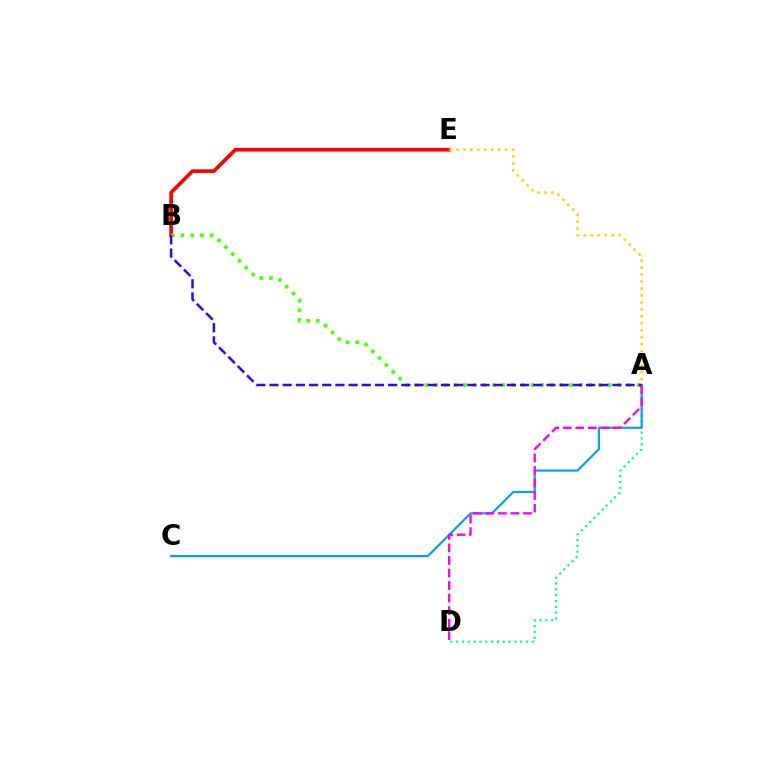{('A', 'D'): [{'color': '#00ff86', 'line_style': 'dotted', 'thickness': 1.58}, {'color': '#ff00ed', 'line_style': 'dashed', 'thickness': 1.7}], ('B', 'E'): [{'color': '#ff0000', 'line_style': 'solid', 'thickness': 2.65}], ('A', 'E'): [{'color': '#ffd500', 'line_style': 'dotted', 'thickness': 1.89}], ('A', 'C'): [{'color': '#009eff', 'line_style': 'solid', 'thickness': 1.55}], ('A', 'B'): [{'color': '#4fff00', 'line_style': 'dotted', 'thickness': 2.62}, {'color': '#3700ff', 'line_style': 'dashed', 'thickness': 1.79}]}